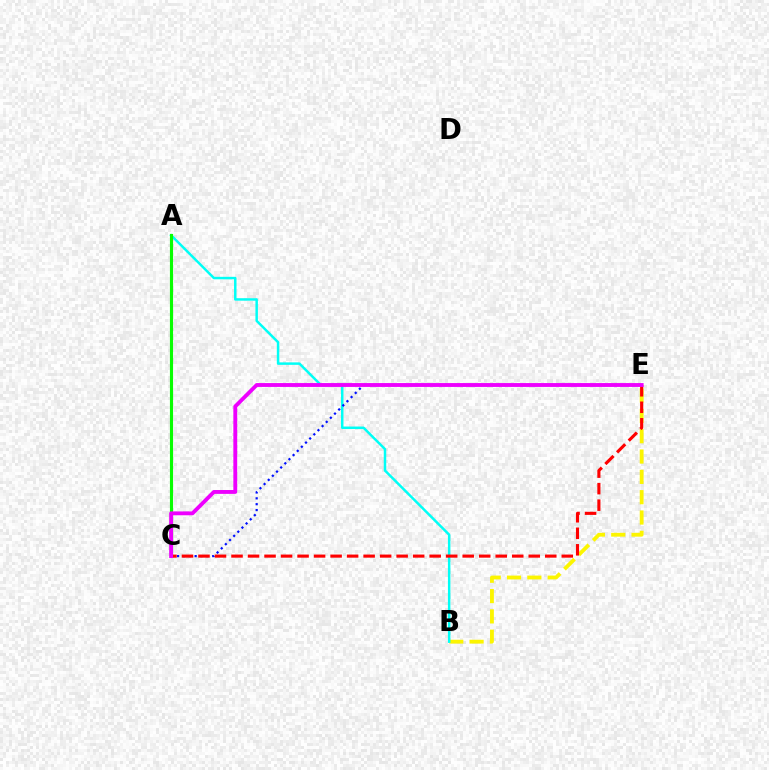{('B', 'E'): [{'color': '#fcf500', 'line_style': 'dashed', 'thickness': 2.76}], ('A', 'B'): [{'color': '#00fff6', 'line_style': 'solid', 'thickness': 1.78}], ('A', 'C'): [{'color': '#08ff00', 'line_style': 'solid', 'thickness': 2.26}], ('C', 'E'): [{'color': '#0010ff', 'line_style': 'dotted', 'thickness': 1.59}, {'color': '#ff0000', 'line_style': 'dashed', 'thickness': 2.24}, {'color': '#ee00ff', 'line_style': 'solid', 'thickness': 2.78}]}